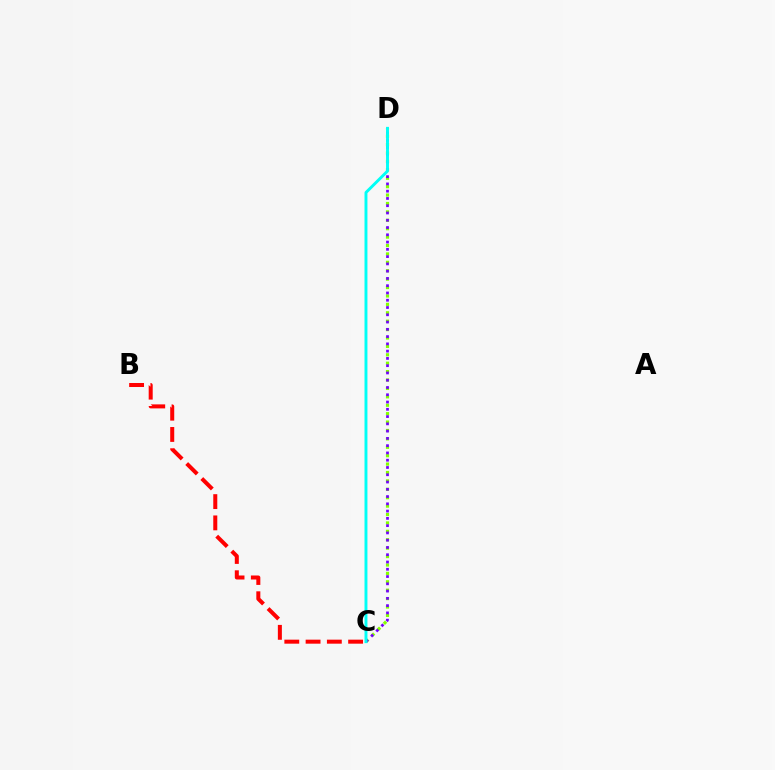{('C', 'D'): [{'color': '#84ff00', 'line_style': 'dotted', 'thickness': 2.28}, {'color': '#7200ff', 'line_style': 'dotted', 'thickness': 1.98}, {'color': '#00fff6', 'line_style': 'solid', 'thickness': 2.1}], ('B', 'C'): [{'color': '#ff0000', 'line_style': 'dashed', 'thickness': 2.89}]}